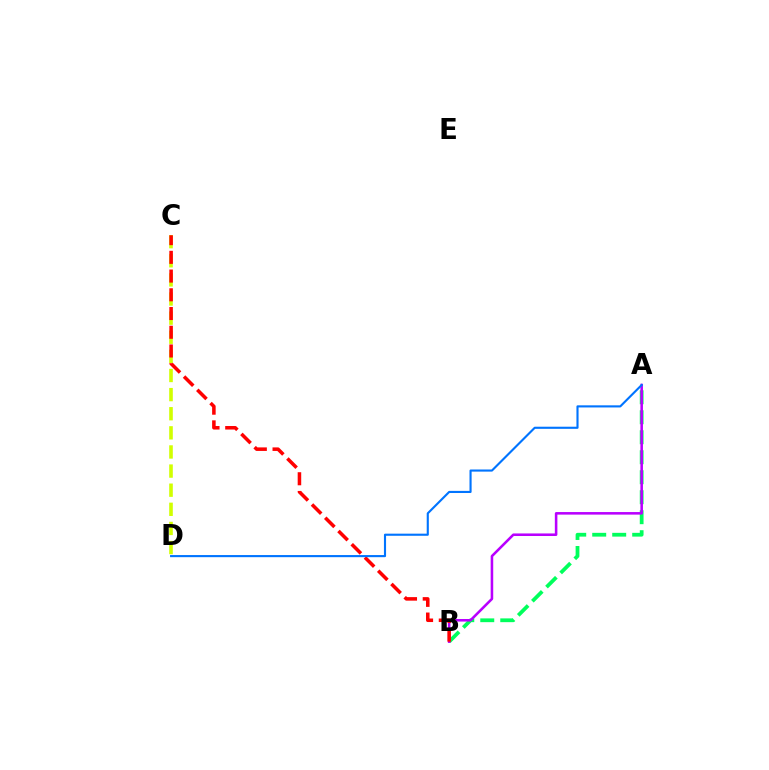{('C', 'D'): [{'color': '#d1ff00', 'line_style': 'dashed', 'thickness': 2.6}], ('A', 'B'): [{'color': '#00ff5c', 'line_style': 'dashed', 'thickness': 2.72}, {'color': '#b900ff', 'line_style': 'solid', 'thickness': 1.84}], ('B', 'C'): [{'color': '#ff0000', 'line_style': 'dashed', 'thickness': 2.54}], ('A', 'D'): [{'color': '#0074ff', 'line_style': 'solid', 'thickness': 1.53}]}